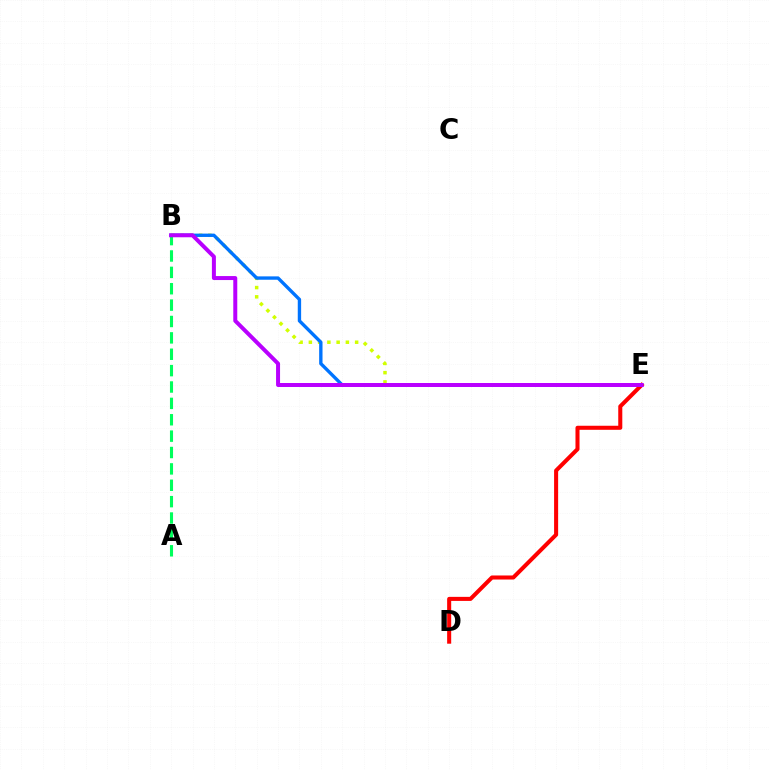{('B', 'E'): [{'color': '#d1ff00', 'line_style': 'dotted', 'thickness': 2.51}, {'color': '#0074ff', 'line_style': 'solid', 'thickness': 2.42}, {'color': '#b900ff', 'line_style': 'solid', 'thickness': 2.87}], ('D', 'E'): [{'color': '#ff0000', 'line_style': 'solid', 'thickness': 2.92}], ('A', 'B'): [{'color': '#00ff5c', 'line_style': 'dashed', 'thickness': 2.22}]}